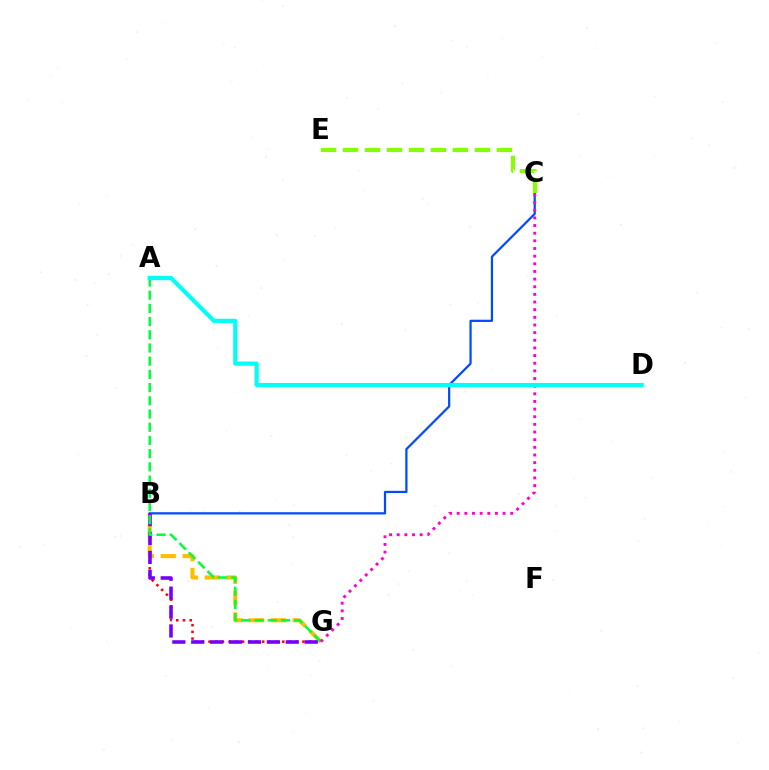{('B', 'G'): [{'color': '#ff0000', 'line_style': 'dotted', 'thickness': 1.82}, {'color': '#ffbd00', 'line_style': 'dashed', 'thickness': 2.96}, {'color': '#7200ff', 'line_style': 'dashed', 'thickness': 2.57}], ('B', 'C'): [{'color': '#004bff', 'line_style': 'solid', 'thickness': 1.6}], ('A', 'G'): [{'color': '#00ff39', 'line_style': 'dashed', 'thickness': 1.79}], ('C', 'G'): [{'color': '#ff00cf', 'line_style': 'dotted', 'thickness': 2.08}], ('C', 'E'): [{'color': '#84ff00', 'line_style': 'dashed', 'thickness': 2.99}], ('A', 'D'): [{'color': '#00fff6', 'line_style': 'solid', 'thickness': 3.0}]}